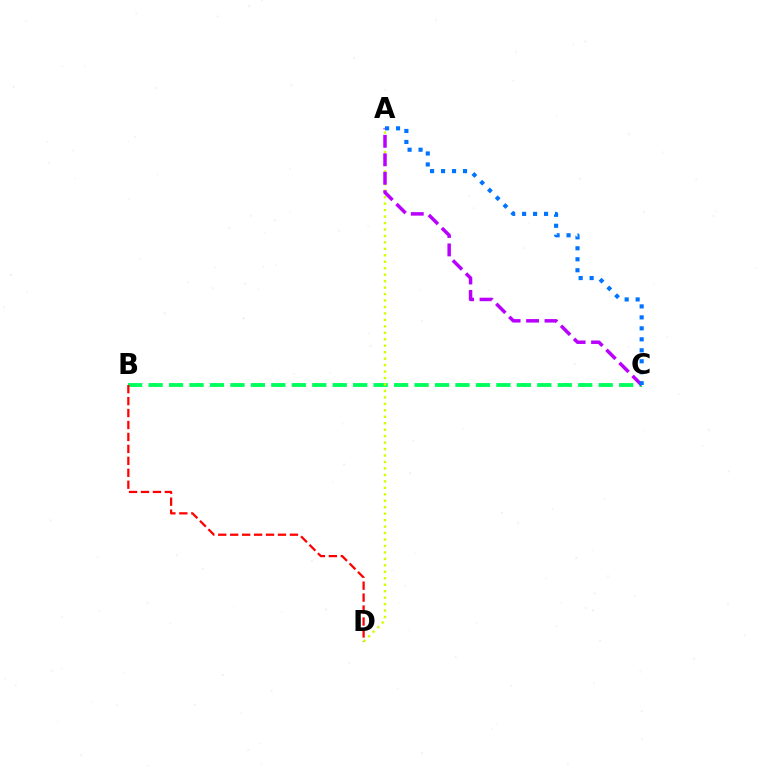{('B', 'C'): [{'color': '#00ff5c', 'line_style': 'dashed', 'thickness': 2.78}], ('B', 'D'): [{'color': '#ff0000', 'line_style': 'dashed', 'thickness': 1.62}], ('A', 'D'): [{'color': '#d1ff00', 'line_style': 'dotted', 'thickness': 1.75}], ('A', 'C'): [{'color': '#b900ff', 'line_style': 'dashed', 'thickness': 2.51}, {'color': '#0074ff', 'line_style': 'dotted', 'thickness': 2.98}]}